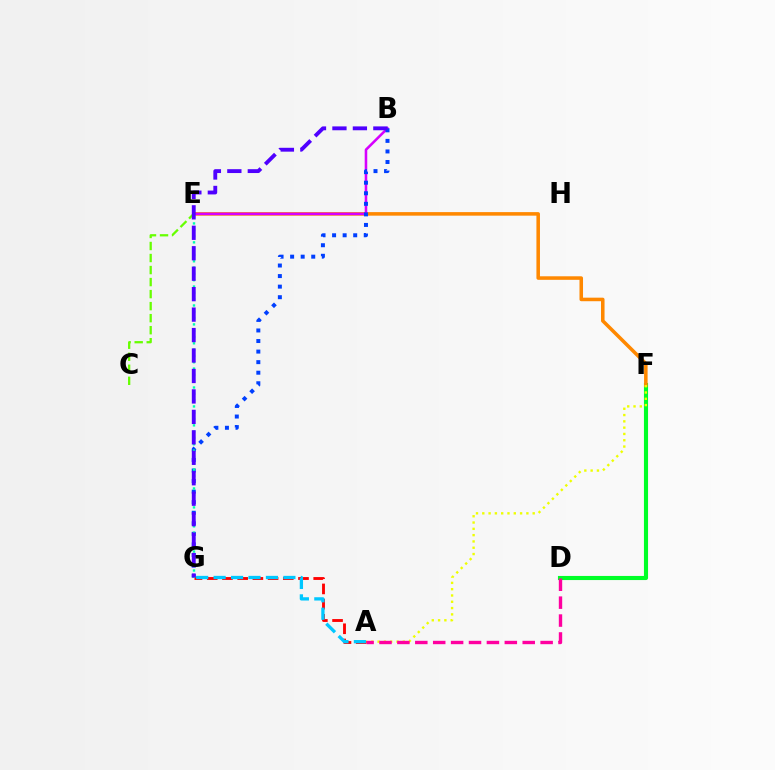{('D', 'F'): [{'color': '#00ff27', 'line_style': 'solid', 'thickness': 2.96}], ('E', 'F'): [{'color': '#ff8800', 'line_style': 'solid', 'thickness': 2.55}], ('A', 'F'): [{'color': '#eeff00', 'line_style': 'dotted', 'thickness': 1.71}], ('B', 'E'): [{'color': '#d600ff', 'line_style': 'solid', 'thickness': 1.85}], ('C', 'E'): [{'color': '#66ff00', 'line_style': 'dashed', 'thickness': 1.63}], ('A', 'G'): [{'color': '#ff0000', 'line_style': 'dashed', 'thickness': 2.07}, {'color': '#00c7ff', 'line_style': 'dashed', 'thickness': 2.37}], ('B', 'G'): [{'color': '#003fff', 'line_style': 'dotted', 'thickness': 2.87}, {'color': '#4f00ff', 'line_style': 'dashed', 'thickness': 2.78}], ('E', 'G'): [{'color': '#00ffaf', 'line_style': 'dotted', 'thickness': 1.71}], ('A', 'D'): [{'color': '#ff00a0', 'line_style': 'dashed', 'thickness': 2.43}]}